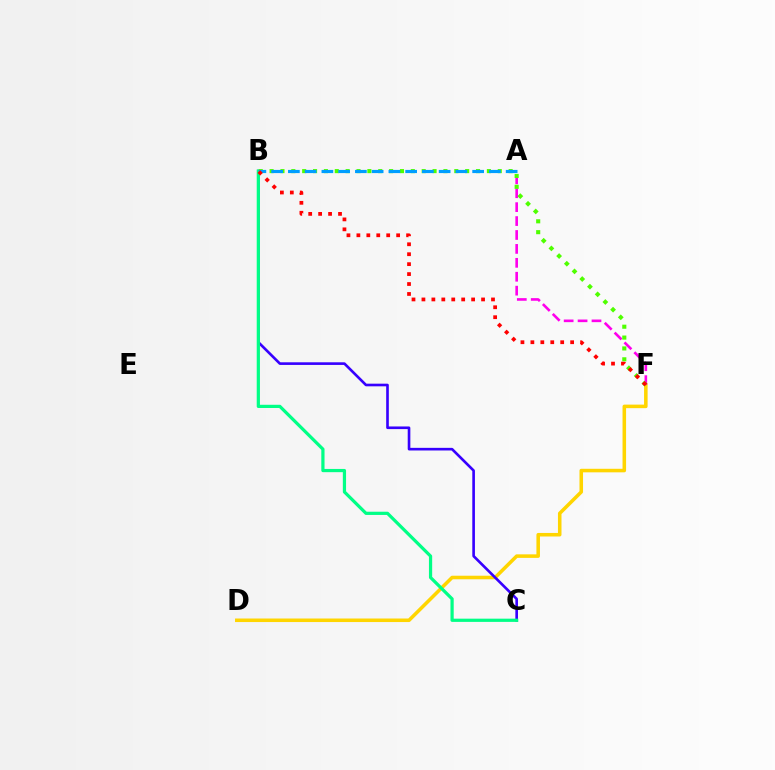{('D', 'F'): [{'color': '#ffd500', 'line_style': 'solid', 'thickness': 2.55}], ('B', 'C'): [{'color': '#3700ff', 'line_style': 'solid', 'thickness': 1.9}, {'color': '#00ff86', 'line_style': 'solid', 'thickness': 2.32}], ('A', 'F'): [{'color': '#ff00ed', 'line_style': 'dashed', 'thickness': 1.89}], ('B', 'F'): [{'color': '#4fff00', 'line_style': 'dotted', 'thickness': 2.95}, {'color': '#ff0000', 'line_style': 'dotted', 'thickness': 2.7}], ('A', 'B'): [{'color': '#009eff', 'line_style': 'dashed', 'thickness': 2.28}]}